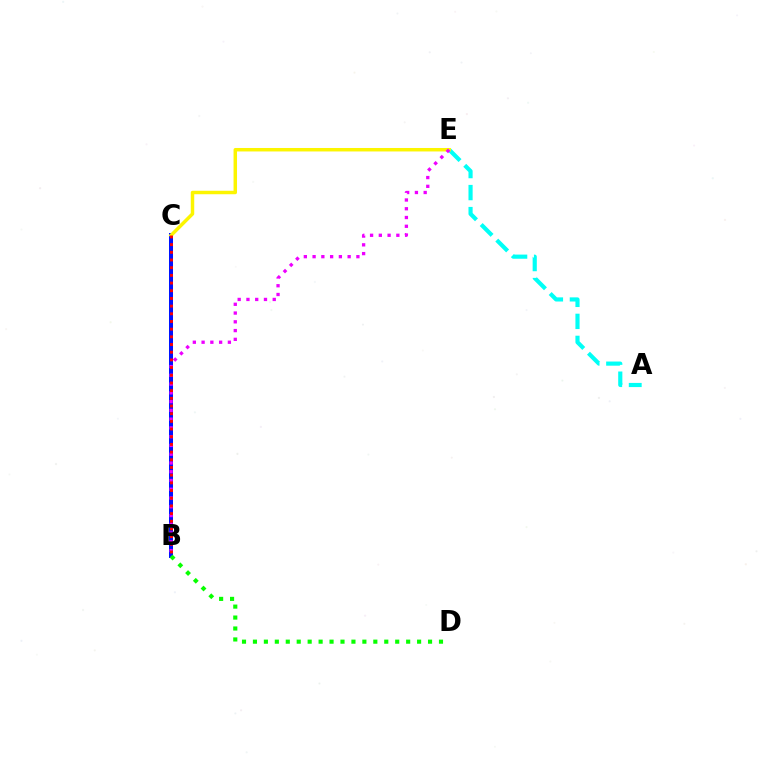{('A', 'E'): [{'color': '#00fff6', 'line_style': 'dashed', 'thickness': 2.99}], ('B', 'C'): [{'color': '#0010ff', 'line_style': 'solid', 'thickness': 2.88}, {'color': '#ff0000', 'line_style': 'dotted', 'thickness': 2.09}], ('C', 'E'): [{'color': '#fcf500', 'line_style': 'solid', 'thickness': 2.5}], ('B', 'E'): [{'color': '#ee00ff', 'line_style': 'dotted', 'thickness': 2.38}], ('B', 'D'): [{'color': '#08ff00', 'line_style': 'dotted', 'thickness': 2.97}]}